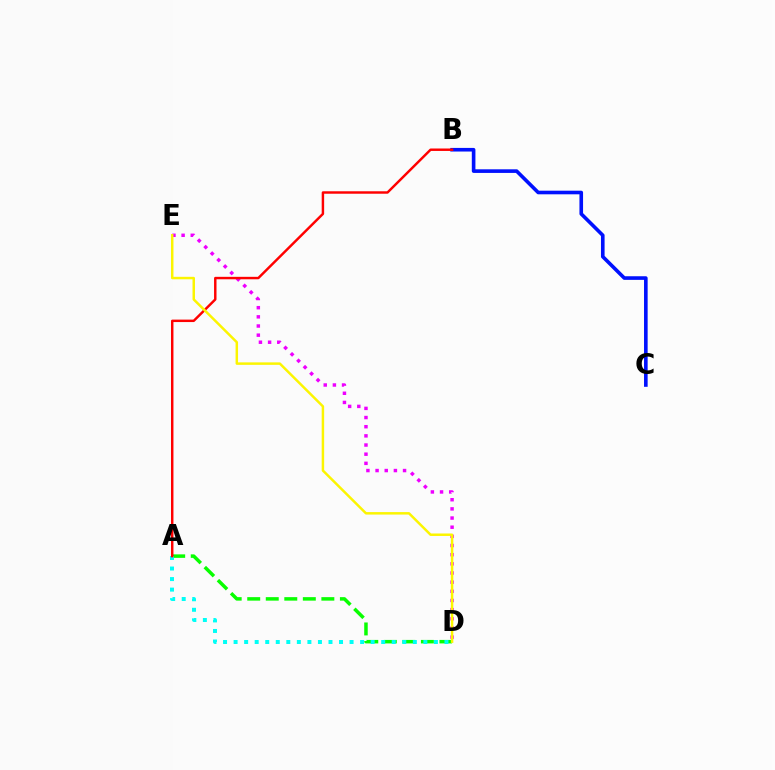{('A', 'D'): [{'color': '#08ff00', 'line_style': 'dashed', 'thickness': 2.52}, {'color': '#00fff6', 'line_style': 'dotted', 'thickness': 2.86}], ('B', 'C'): [{'color': '#0010ff', 'line_style': 'solid', 'thickness': 2.6}], ('D', 'E'): [{'color': '#ee00ff', 'line_style': 'dotted', 'thickness': 2.49}, {'color': '#fcf500', 'line_style': 'solid', 'thickness': 1.78}], ('A', 'B'): [{'color': '#ff0000', 'line_style': 'solid', 'thickness': 1.76}]}